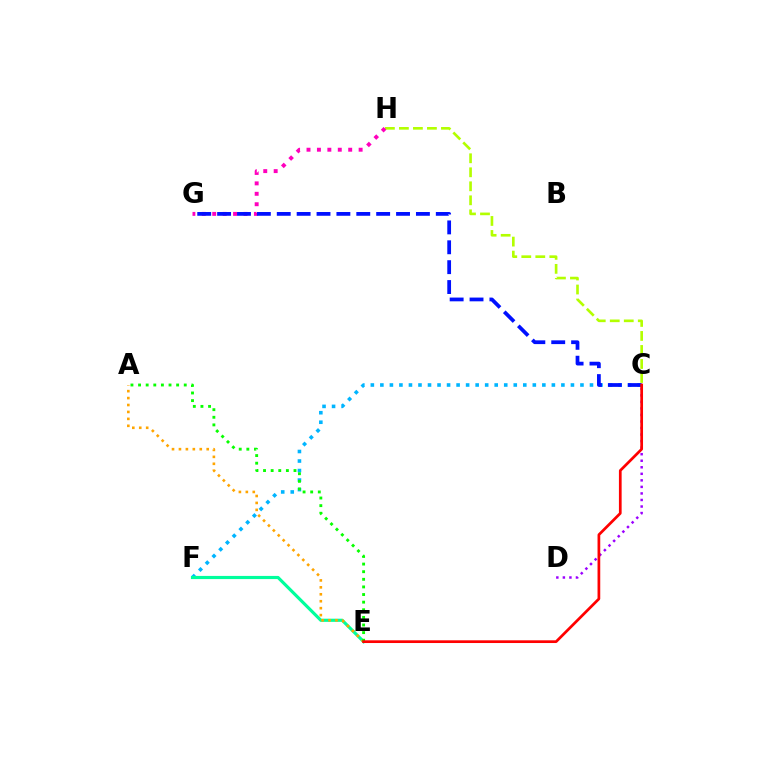{('C', 'D'): [{'color': '#9b00ff', 'line_style': 'dotted', 'thickness': 1.78}], ('C', 'F'): [{'color': '#00b5ff', 'line_style': 'dotted', 'thickness': 2.59}], ('C', 'H'): [{'color': '#b3ff00', 'line_style': 'dashed', 'thickness': 1.9}], ('E', 'F'): [{'color': '#00ff9d', 'line_style': 'solid', 'thickness': 2.27}], ('A', 'E'): [{'color': '#ffa500', 'line_style': 'dotted', 'thickness': 1.88}, {'color': '#08ff00', 'line_style': 'dotted', 'thickness': 2.07}], ('G', 'H'): [{'color': '#ff00bd', 'line_style': 'dotted', 'thickness': 2.83}], ('C', 'G'): [{'color': '#0010ff', 'line_style': 'dashed', 'thickness': 2.7}], ('C', 'E'): [{'color': '#ff0000', 'line_style': 'solid', 'thickness': 1.96}]}